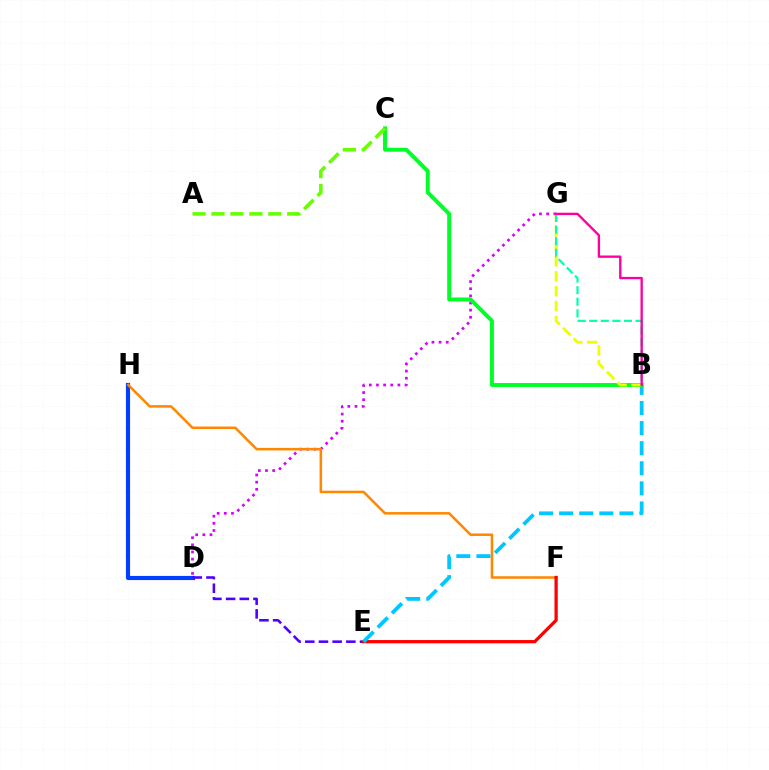{('D', 'H'): [{'color': '#003fff', 'line_style': 'solid', 'thickness': 2.99}], ('D', 'E'): [{'color': '#4f00ff', 'line_style': 'dashed', 'thickness': 1.86}], ('D', 'G'): [{'color': '#d600ff', 'line_style': 'dotted', 'thickness': 1.94}], ('F', 'H'): [{'color': '#ff8800', 'line_style': 'solid', 'thickness': 1.82}], ('E', 'F'): [{'color': '#ff0000', 'line_style': 'solid', 'thickness': 2.34}], ('B', 'E'): [{'color': '#00c7ff', 'line_style': 'dashed', 'thickness': 2.73}], ('B', 'C'): [{'color': '#00ff27', 'line_style': 'solid', 'thickness': 2.83}], ('A', 'C'): [{'color': '#66ff00', 'line_style': 'dashed', 'thickness': 2.57}], ('B', 'G'): [{'color': '#eeff00', 'line_style': 'dashed', 'thickness': 2.03}, {'color': '#00ffaf', 'line_style': 'dashed', 'thickness': 1.57}, {'color': '#ff00a0', 'line_style': 'solid', 'thickness': 1.69}]}